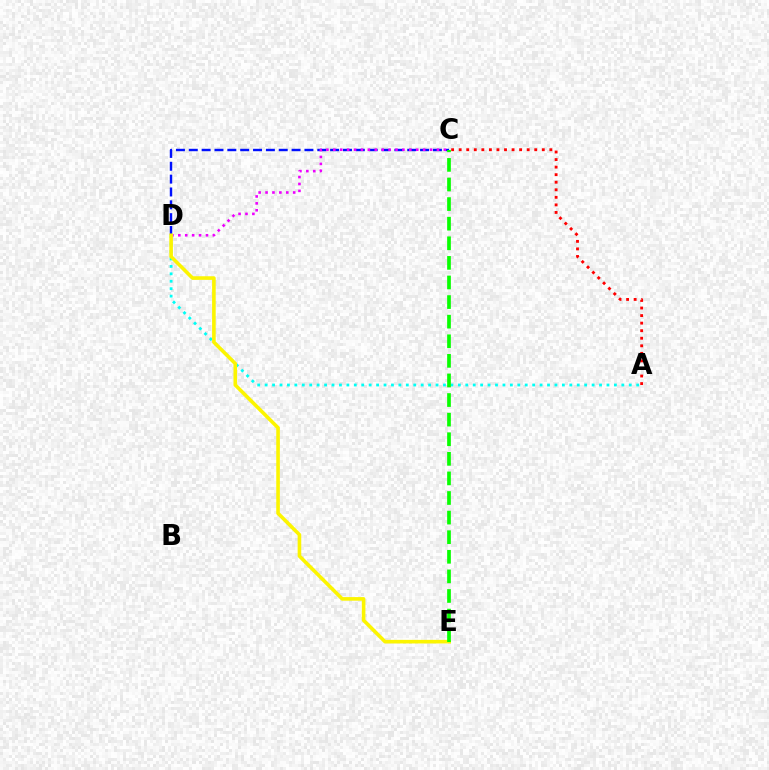{('C', 'D'): [{'color': '#0010ff', 'line_style': 'dashed', 'thickness': 1.75}, {'color': '#ee00ff', 'line_style': 'dotted', 'thickness': 1.88}], ('A', 'D'): [{'color': '#00fff6', 'line_style': 'dotted', 'thickness': 2.02}], ('A', 'C'): [{'color': '#ff0000', 'line_style': 'dotted', 'thickness': 2.05}], ('D', 'E'): [{'color': '#fcf500', 'line_style': 'solid', 'thickness': 2.59}], ('C', 'E'): [{'color': '#08ff00', 'line_style': 'dashed', 'thickness': 2.66}]}